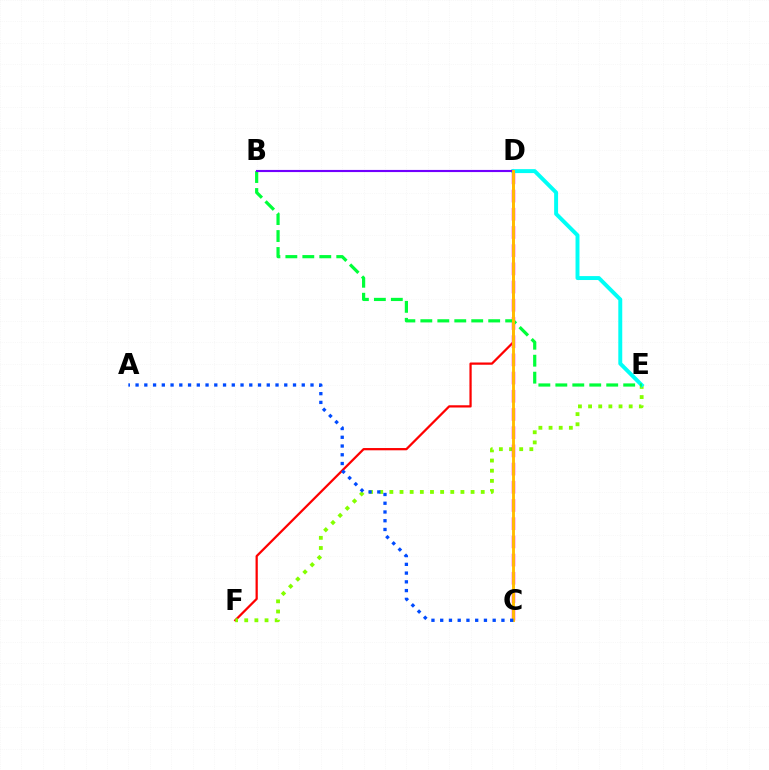{('D', 'F'): [{'color': '#ff0000', 'line_style': 'solid', 'thickness': 1.62}], ('E', 'F'): [{'color': '#84ff00', 'line_style': 'dotted', 'thickness': 2.76}], ('C', 'D'): [{'color': '#ff00cf', 'line_style': 'dashed', 'thickness': 2.47}, {'color': '#ffbd00', 'line_style': 'solid', 'thickness': 2.09}], ('D', 'E'): [{'color': '#00fff6', 'line_style': 'solid', 'thickness': 2.84}], ('B', 'E'): [{'color': '#00ff39', 'line_style': 'dashed', 'thickness': 2.3}], ('B', 'D'): [{'color': '#7200ff', 'line_style': 'solid', 'thickness': 1.54}], ('A', 'C'): [{'color': '#004bff', 'line_style': 'dotted', 'thickness': 2.38}]}